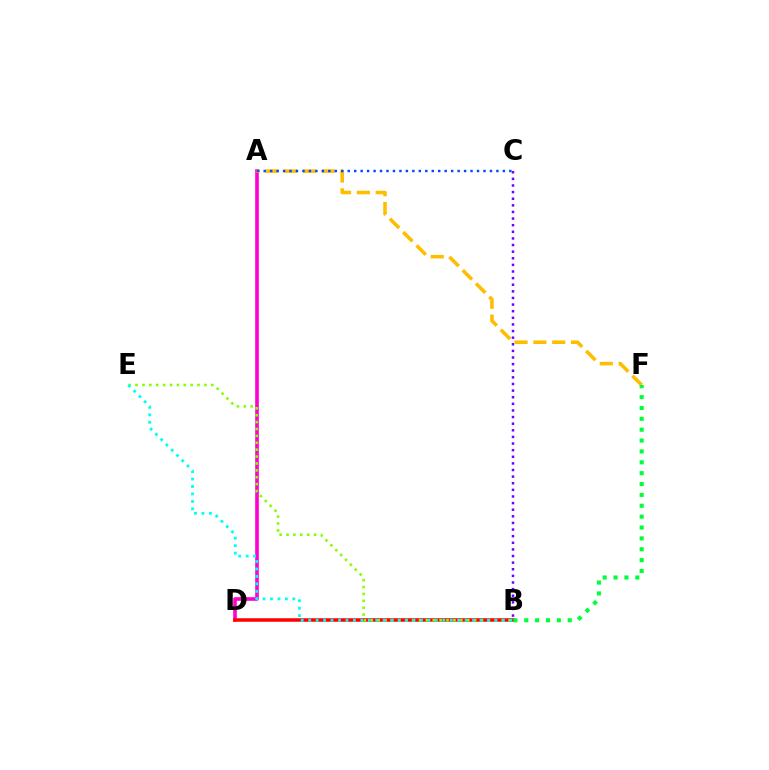{('A', 'D'): [{'color': '#ff00cf', 'line_style': 'solid', 'thickness': 2.61}], ('B', 'D'): [{'color': '#ff0000', 'line_style': 'solid', 'thickness': 2.52}], ('B', 'C'): [{'color': '#7200ff', 'line_style': 'dotted', 'thickness': 1.8}], ('A', 'F'): [{'color': '#ffbd00', 'line_style': 'dashed', 'thickness': 2.56}], ('A', 'C'): [{'color': '#004bff', 'line_style': 'dotted', 'thickness': 1.76}], ('B', 'F'): [{'color': '#00ff39', 'line_style': 'dotted', 'thickness': 2.95}], ('B', 'E'): [{'color': '#84ff00', 'line_style': 'dotted', 'thickness': 1.87}, {'color': '#00fff6', 'line_style': 'dotted', 'thickness': 2.02}]}